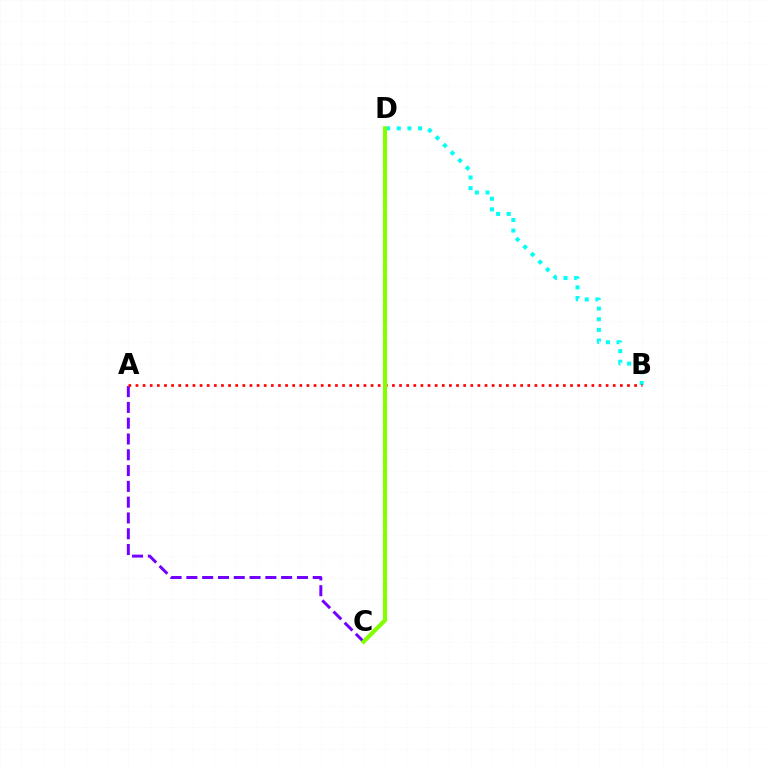{('A', 'C'): [{'color': '#7200ff', 'line_style': 'dashed', 'thickness': 2.15}], ('B', 'D'): [{'color': '#00fff6', 'line_style': 'dotted', 'thickness': 2.89}], ('A', 'B'): [{'color': '#ff0000', 'line_style': 'dotted', 'thickness': 1.94}], ('C', 'D'): [{'color': '#84ff00', 'line_style': 'solid', 'thickness': 2.99}]}